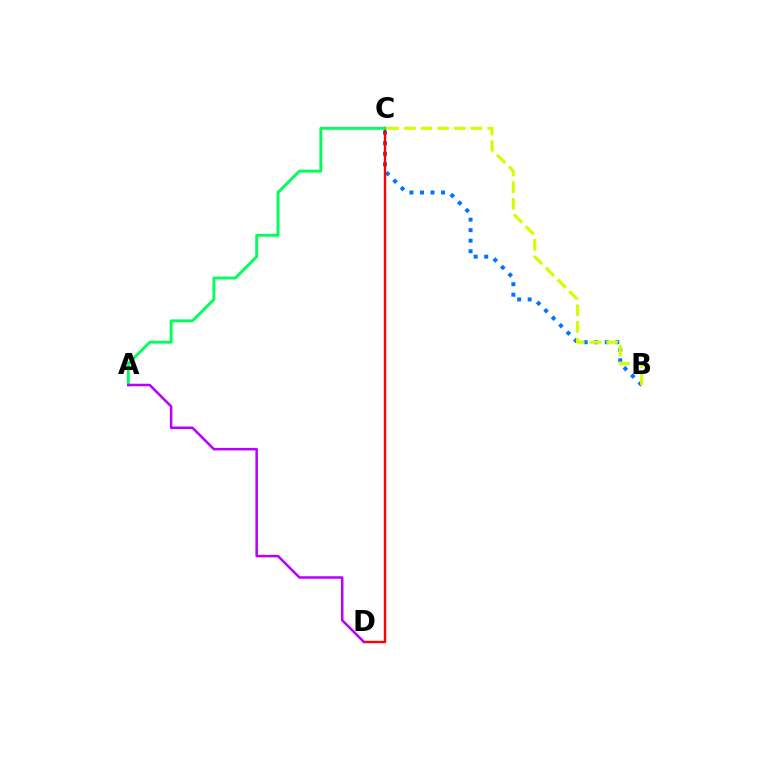{('B', 'C'): [{'color': '#0074ff', 'line_style': 'dotted', 'thickness': 2.86}, {'color': '#d1ff00', 'line_style': 'dashed', 'thickness': 2.26}], ('C', 'D'): [{'color': '#ff0000', 'line_style': 'solid', 'thickness': 1.73}], ('A', 'C'): [{'color': '#00ff5c', 'line_style': 'solid', 'thickness': 2.1}], ('A', 'D'): [{'color': '#b900ff', 'line_style': 'solid', 'thickness': 1.82}]}